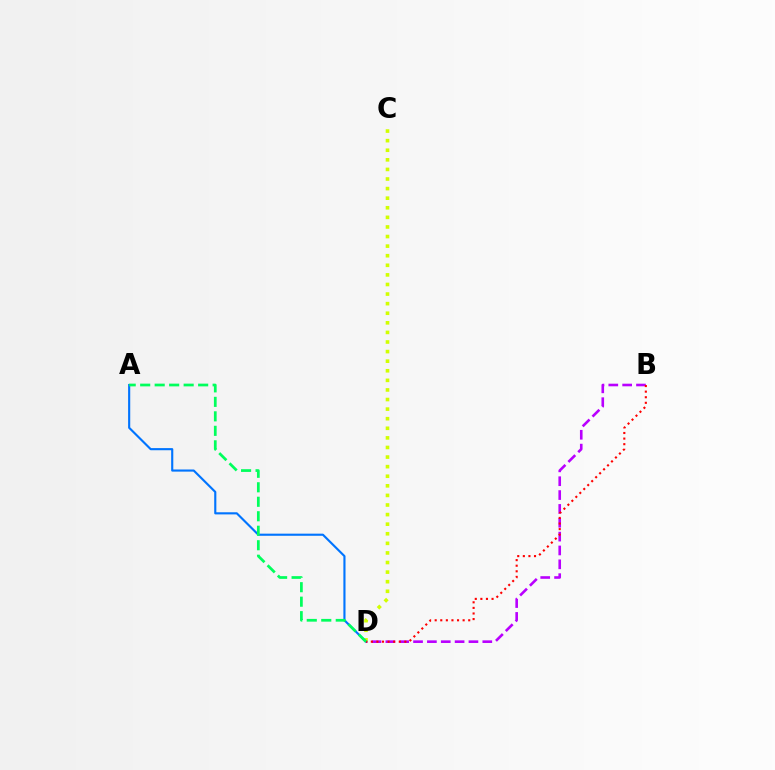{('B', 'D'): [{'color': '#b900ff', 'line_style': 'dashed', 'thickness': 1.88}, {'color': '#ff0000', 'line_style': 'dotted', 'thickness': 1.52}], ('C', 'D'): [{'color': '#d1ff00', 'line_style': 'dotted', 'thickness': 2.61}], ('A', 'D'): [{'color': '#0074ff', 'line_style': 'solid', 'thickness': 1.54}, {'color': '#00ff5c', 'line_style': 'dashed', 'thickness': 1.97}]}